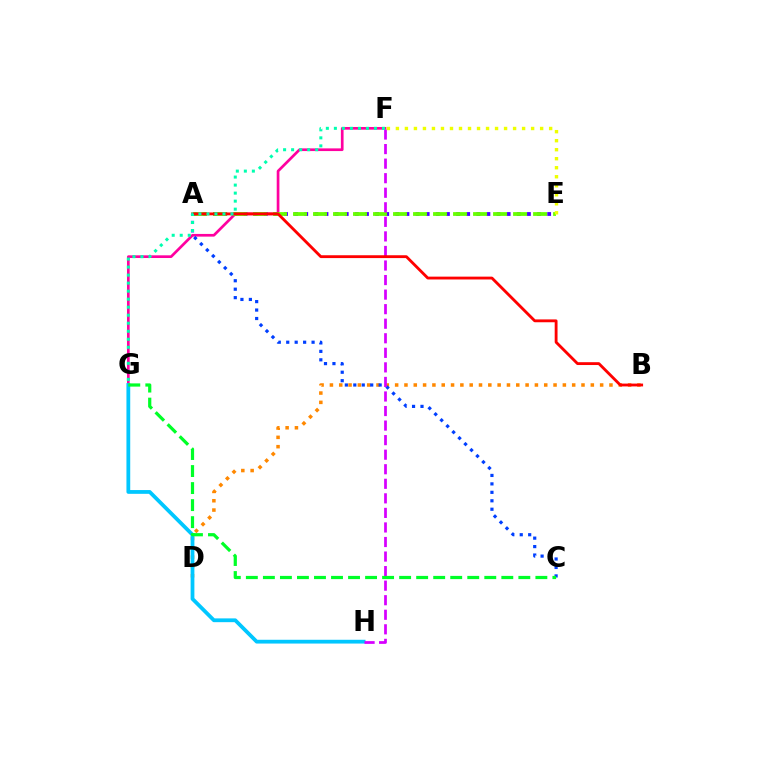{('B', 'D'): [{'color': '#ff8800', 'line_style': 'dotted', 'thickness': 2.53}], ('F', 'G'): [{'color': '#ff00a0', 'line_style': 'solid', 'thickness': 1.94}, {'color': '#00ffaf', 'line_style': 'dotted', 'thickness': 2.18}], ('A', 'E'): [{'color': '#4f00ff', 'line_style': 'dotted', 'thickness': 2.75}, {'color': '#66ff00', 'line_style': 'dashed', 'thickness': 2.72}], ('A', 'C'): [{'color': '#003fff', 'line_style': 'dotted', 'thickness': 2.3}], ('G', 'H'): [{'color': '#00c7ff', 'line_style': 'solid', 'thickness': 2.72}], ('F', 'H'): [{'color': '#d600ff', 'line_style': 'dashed', 'thickness': 1.98}], ('A', 'B'): [{'color': '#ff0000', 'line_style': 'solid', 'thickness': 2.04}], ('E', 'F'): [{'color': '#eeff00', 'line_style': 'dotted', 'thickness': 2.45}], ('C', 'G'): [{'color': '#00ff27', 'line_style': 'dashed', 'thickness': 2.31}]}